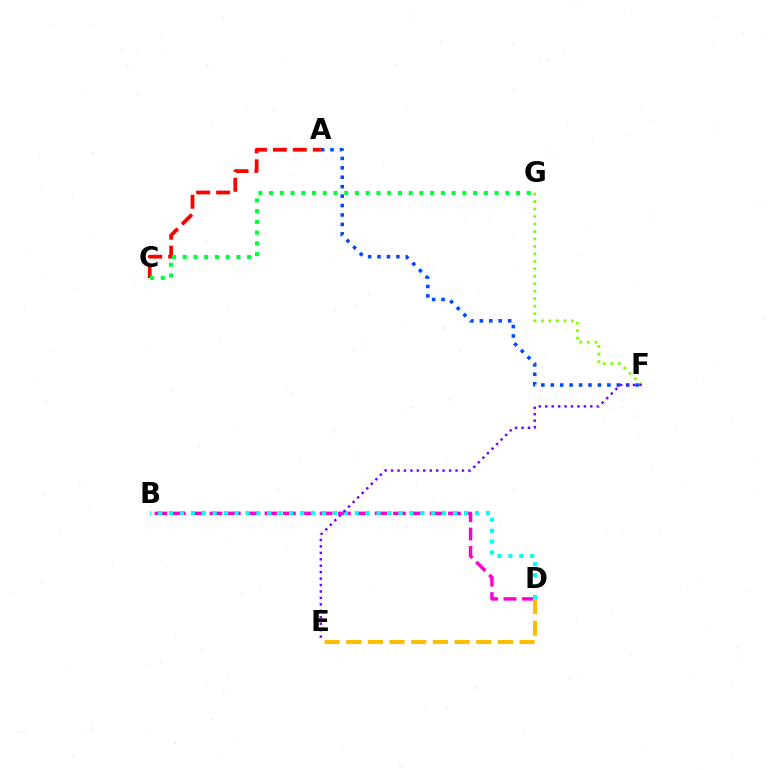{('B', 'D'): [{'color': '#ff00cf', 'line_style': 'dashed', 'thickness': 2.49}, {'color': '#00fff6', 'line_style': 'dotted', 'thickness': 2.97}], ('A', 'F'): [{'color': '#004bff', 'line_style': 'dotted', 'thickness': 2.56}], ('F', 'G'): [{'color': '#84ff00', 'line_style': 'dotted', 'thickness': 2.03}], ('E', 'F'): [{'color': '#7200ff', 'line_style': 'dotted', 'thickness': 1.75}], ('A', 'C'): [{'color': '#ff0000', 'line_style': 'dashed', 'thickness': 2.71}], ('C', 'G'): [{'color': '#00ff39', 'line_style': 'dotted', 'thickness': 2.92}], ('D', 'E'): [{'color': '#ffbd00', 'line_style': 'dashed', 'thickness': 2.94}]}